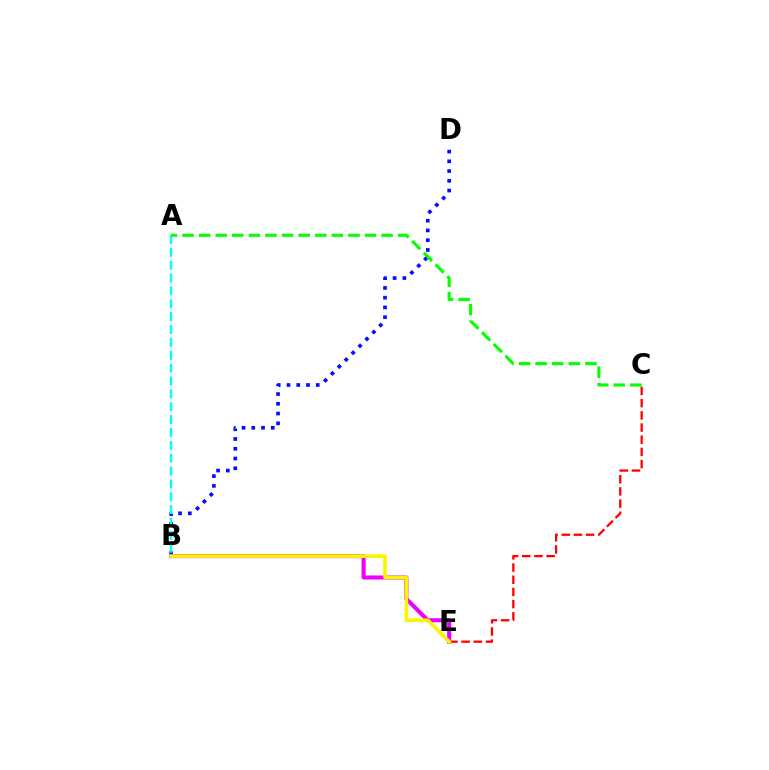{('B', 'D'): [{'color': '#0010ff', 'line_style': 'dotted', 'thickness': 2.65}], ('A', 'B'): [{'color': '#00fff6', 'line_style': 'dashed', 'thickness': 1.75}], ('B', 'E'): [{'color': '#ee00ff', 'line_style': 'solid', 'thickness': 2.94}, {'color': '#fcf500', 'line_style': 'solid', 'thickness': 2.63}], ('A', 'C'): [{'color': '#08ff00', 'line_style': 'dashed', 'thickness': 2.25}], ('C', 'E'): [{'color': '#ff0000', 'line_style': 'dashed', 'thickness': 1.66}]}